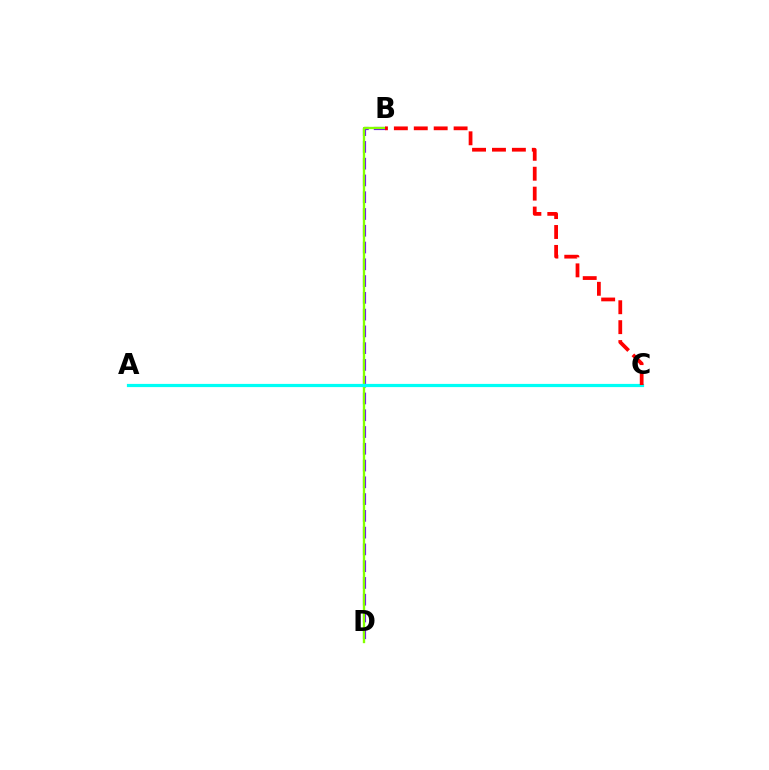{('B', 'D'): [{'color': '#7200ff', 'line_style': 'dashed', 'thickness': 2.28}, {'color': '#84ff00', 'line_style': 'solid', 'thickness': 1.69}], ('A', 'C'): [{'color': '#00fff6', 'line_style': 'solid', 'thickness': 2.3}], ('B', 'C'): [{'color': '#ff0000', 'line_style': 'dashed', 'thickness': 2.71}]}